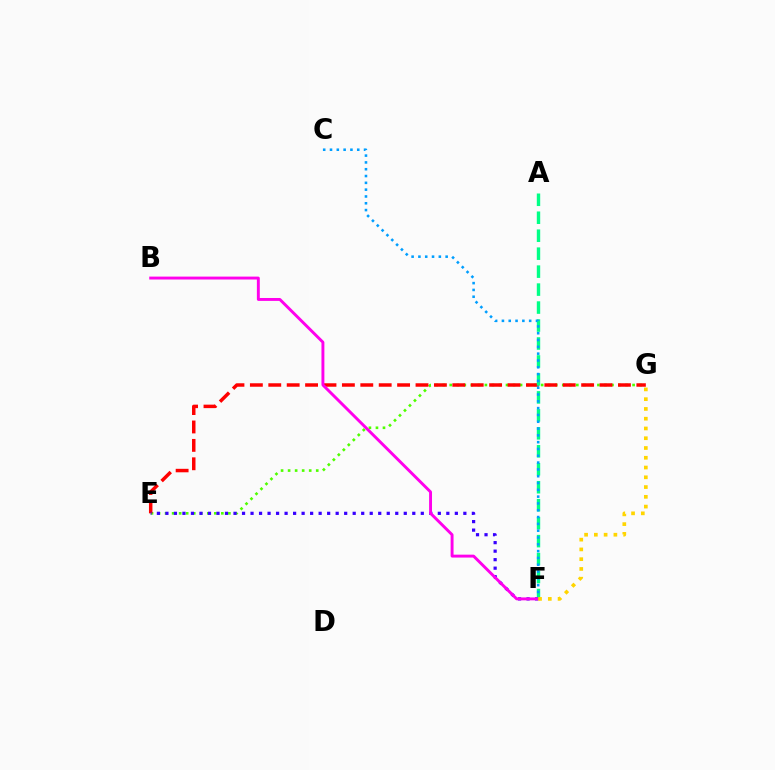{('E', 'G'): [{'color': '#4fff00', 'line_style': 'dotted', 'thickness': 1.91}, {'color': '#ff0000', 'line_style': 'dashed', 'thickness': 2.5}], ('A', 'F'): [{'color': '#00ff86', 'line_style': 'dashed', 'thickness': 2.44}], ('E', 'F'): [{'color': '#3700ff', 'line_style': 'dotted', 'thickness': 2.31}], ('C', 'F'): [{'color': '#009eff', 'line_style': 'dotted', 'thickness': 1.85}], ('B', 'F'): [{'color': '#ff00ed', 'line_style': 'solid', 'thickness': 2.1}], ('F', 'G'): [{'color': '#ffd500', 'line_style': 'dotted', 'thickness': 2.65}]}